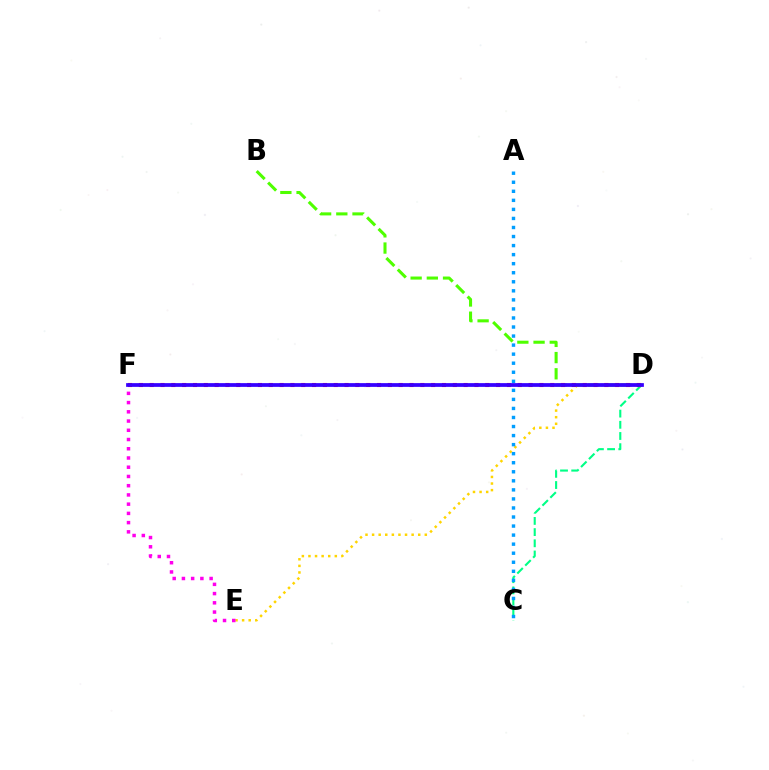{('C', 'D'): [{'color': '#00ff86', 'line_style': 'dashed', 'thickness': 1.52}], ('B', 'D'): [{'color': '#4fff00', 'line_style': 'dashed', 'thickness': 2.2}], ('D', 'E'): [{'color': '#ffd500', 'line_style': 'dotted', 'thickness': 1.79}], ('A', 'C'): [{'color': '#009eff', 'line_style': 'dotted', 'thickness': 2.46}], ('D', 'F'): [{'color': '#ff0000', 'line_style': 'dotted', 'thickness': 2.94}, {'color': '#3700ff', 'line_style': 'solid', 'thickness': 2.7}], ('E', 'F'): [{'color': '#ff00ed', 'line_style': 'dotted', 'thickness': 2.51}]}